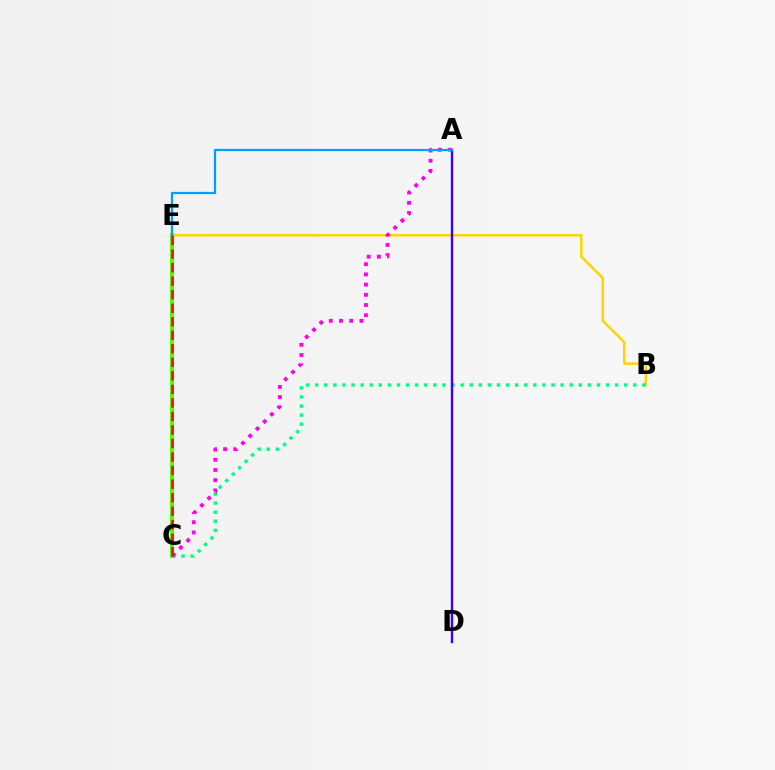{('B', 'E'): [{'color': '#ffd500', 'line_style': 'solid', 'thickness': 1.81}], ('B', 'C'): [{'color': '#00ff86', 'line_style': 'dotted', 'thickness': 2.47}], ('A', 'D'): [{'color': '#3700ff', 'line_style': 'solid', 'thickness': 1.76}], ('C', 'E'): [{'color': '#4fff00', 'line_style': 'solid', 'thickness': 2.93}, {'color': '#ff0000', 'line_style': 'dashed', 'thickness': 1.84}], ('A', 'C'): [{'color': '#ff00ed', 'line_style': 'dotted', 'thickness': 2.77}], ('A', 'E'): [{'color': '#009eff', 'line_style': 'solid', 'thickness': 1.61}]}